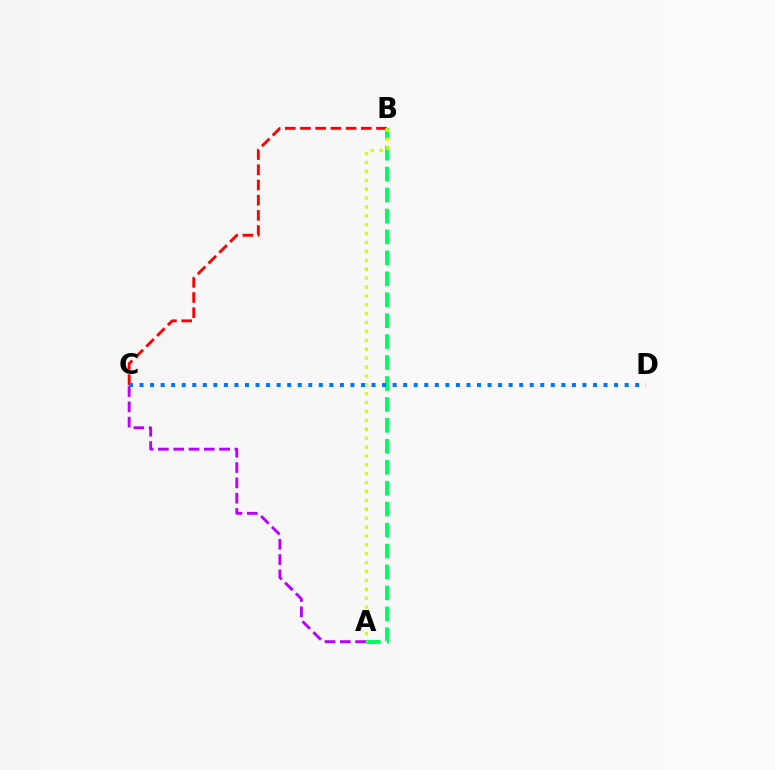{('B', 'C'): [{'color': '#ff0000', 'line_style': 'dashed', 'thickness': 2.07}], ('A', 'B'): [{'color': '#00ff5c', 'line_style': 'dashed', 'thickness': 2.84}, {'color': '#d1ff00', 'line_style': 'dotted', 'thickness': 2.42}], ('A', 'C'): [{'color': '#b900ff', 'line_style': 'dashed', 'thickness': 2.08}], ('C', 'D'): [{'color': '#0074ff', 'line_style': 'dotted', 'thickness': 2.87}]}